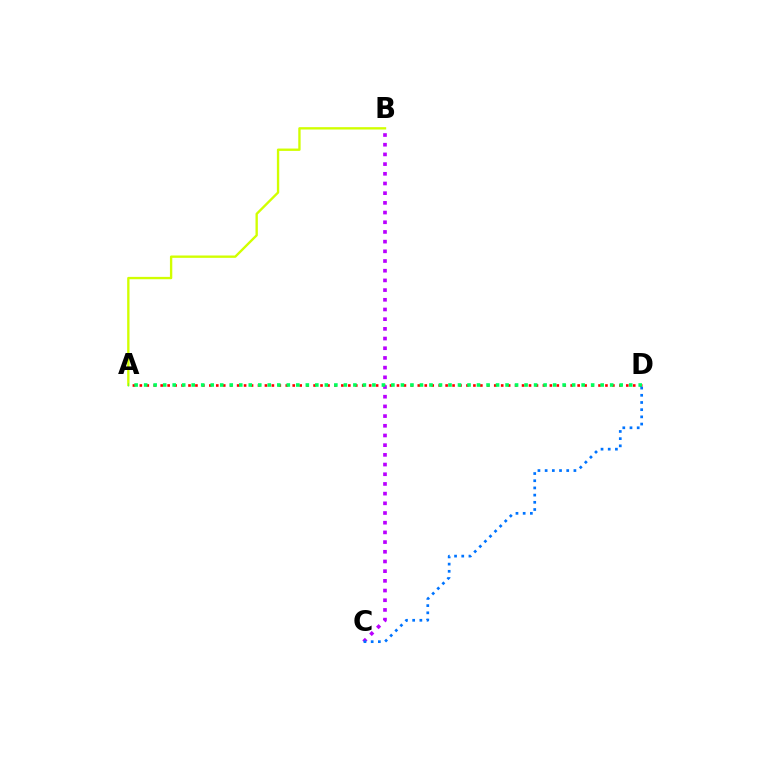{('A', 'D'): [{'color': '#ff0000', 'line_style': 'dotted', 'thickness': 1.89}, {'color': '#00ff5c', 'line_style': 'dotted', 'thickness': 2.58}], ('B', 'C'): [{'color': '#b900ff', 'line_style': 'dotted', 'thickness': 2.63}], ('A', 'B'): [{'color': '#d1ff00', 'line_style': 'solid', 'thickness': 1.7}], ('C', 'D'): [{'color': '#0074ff', 'line_style': 'dotted', 'thickness': 1.95}]}